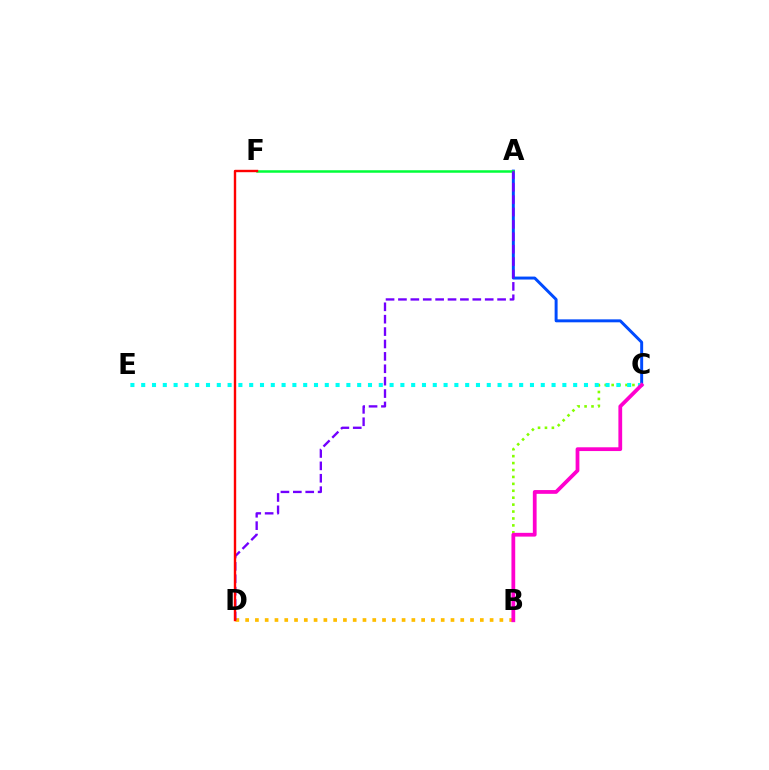{('A', 'C'): [{'color': '#004bff', 'line_style': 'solid', 'thickness': 2.13}], ('B', 'D'): [{'color': '#ffbd00', 'line_style': 'dotted', 'thickness': 2.66}], ('A', 'F'): [{'color': '#00ff39', 'line_style': 'solid', 'thickness': 1.8}], ('A', 'D'): [{'color': '#7200ff', 'line_style': 'dashed', 'thickness': 1.68}], ('D', 'F'): [{'color': '#ff0000', 'line_style': 'solid', 'thickness': 1.73}], ('B', 'C'): [{'color': '#84ff00', 'line_style': 'dotted', 'thickness': 1.88}, {'color': '#ff00cf', 'line_style': 'solid', 'thickness': 2.71}], ('C', 'E'): [{'color': '#00fff6', 'line_style': 'dotted', 'thickness': 2.93}]}